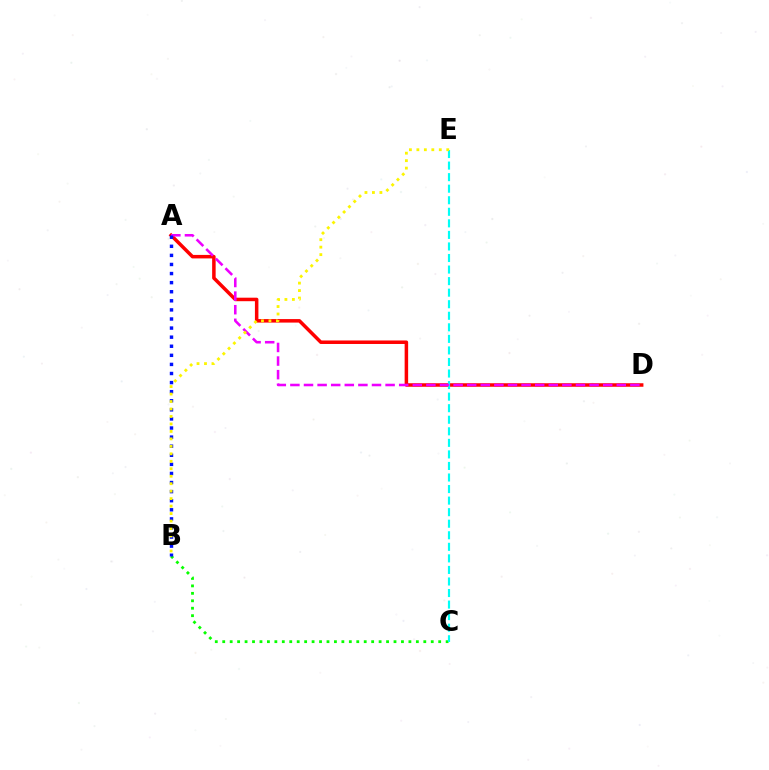{('B', 'C'): [{'color': '#08ff00', 'line_style': 'dotted', 'thickness': 2.02}], ('A', 'D'): [{'color': '#ff0000', 'line_style': 'solid', 'thickness': 2.52}, {'color': '#ee00ff', 'line_style': 'dashed', 'thickness': 1.85}], ('C', 'E'): [{'color': '#00fff6', 'line_style': 'dashed', 'thickness': 1.57}], ('A', 'B'): [{'color': '#0010ff', 'line_style': 'dotted', 'thickness': 2.47}], ('B', 'E'): [{'color': '#fcf500', 'line_style': 'dotted', 'thickness': 2.03}]}